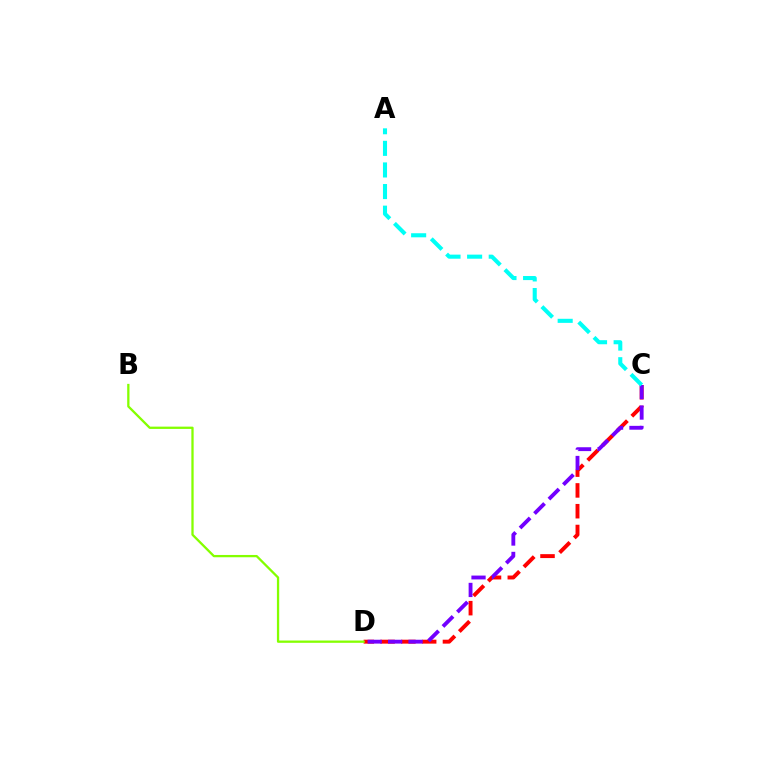{('C', 'D'): [{'color': '#ff0000', 'line_style': 'dashed', 'thickness': 2.82}, {'color': '#7200ff', 'line_style': 'dashed', 'thickness': 2.77}], ('B', 'D'): [{'color': '#84ff00', 'line_style': 'solid', 'thickness': 1.65}], ('A', 'C'): [{'color': '#00fff6', 'line_style': 'dashed', 'thickness': 2.94}]}